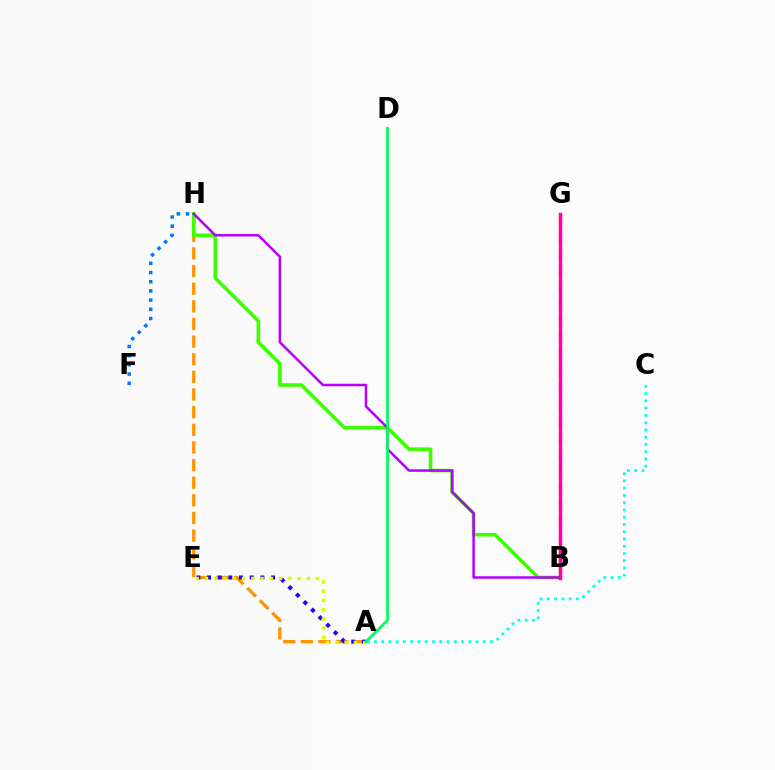{('A', 'H'): [{'color': '#ff9400', 'line_style': 'dashed', 'thickness': 2.4}], ('B', 'H'): [{'color': '#3dff00', 'line_style': 'solid', 'thickness': 2.61}, {'color': '#b900ff', 'line_style': 'solid', 'thickness': 1.81}], ('A', 'E'): [{'color': '#2500ff', 'line_style': 'dotted', 'thickness': 2.9}, {'color': '#d1ff00', 'line_style': 'dotted', 'thickness': 2.52}], ('A', 'C'): [{'color': '#00fff6', 'line_style': 'dotted', 'thickness': 1.97}], ('B', 'G'): [{'color': '#ff0000', 'line_style': 'dashed', 'thickness': 2.28}, {'color': '#ff00ac', 'line_style': 'solid', 'thickness': 2.44}], ('A', 'D'): [{'color': '#00ff5c', 'line_style': 'solid', 'thickness': 1.98}], ('F', 'H'): [{'color': '#0074ff', 'line_style': 'dotted', 'thickness': 2.5}]}